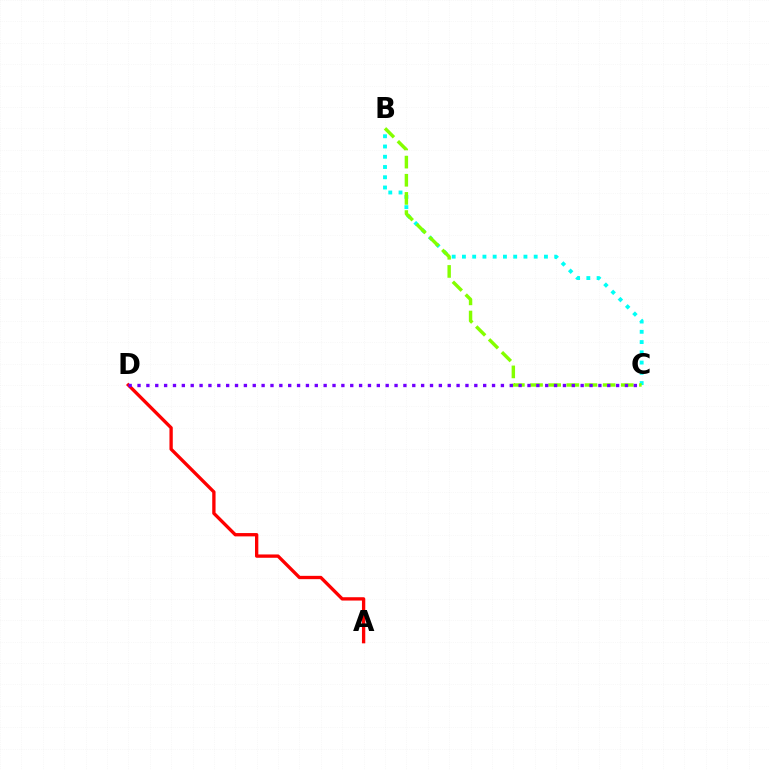{('B', 'C'): [{'color': '#00fff6', 'line_style': 'dotted', 'thickness': 2.79}, {'color': '#84ff00', 'line_style': 'dashed', 'thickness': 2.47}], ('A', 'D'): [{'color': '#ff0000', 'line_style': 'solid', 'thickness': 2.39}], ('C', 'D'): [{'color': '#7200ff', 'line_style': 'dotted', 'thickness': 2.41}]}